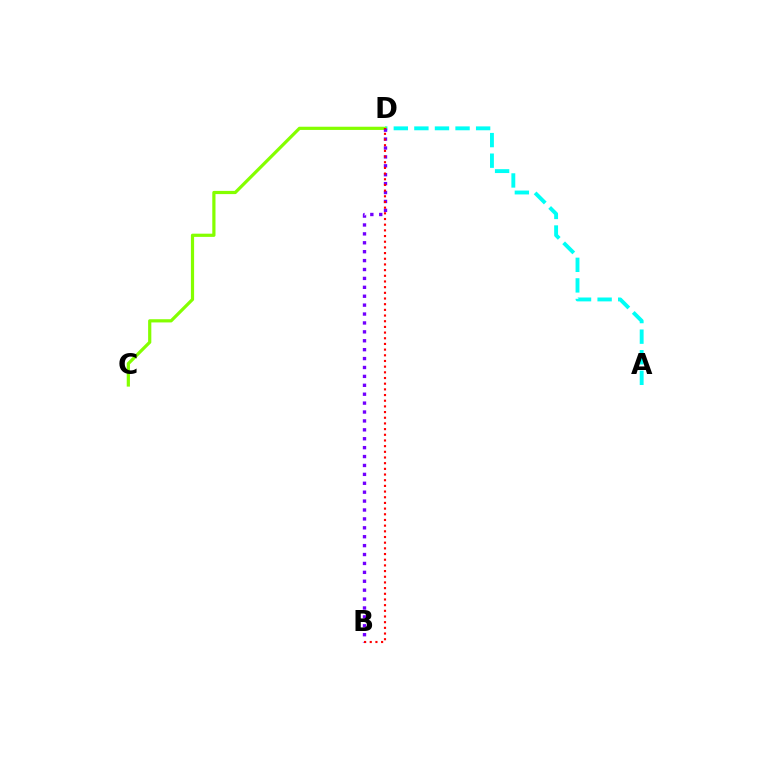{('A', 'D'): [{'color': '#00fff6', 'line_style': 'dashed', 'thickness': 2.8}], ('C', 'D'): [{'color': '#84ff00', 'line_style': 'solid', 'thickness': 2.31}], ('B', 'D'): [{'color': '#7200ff', 'line_style': 'dotted', 'thickness': 2.42}, {'color': '#ff0000', 'line_style': 'dotted', 'thickness': 1.54}]}